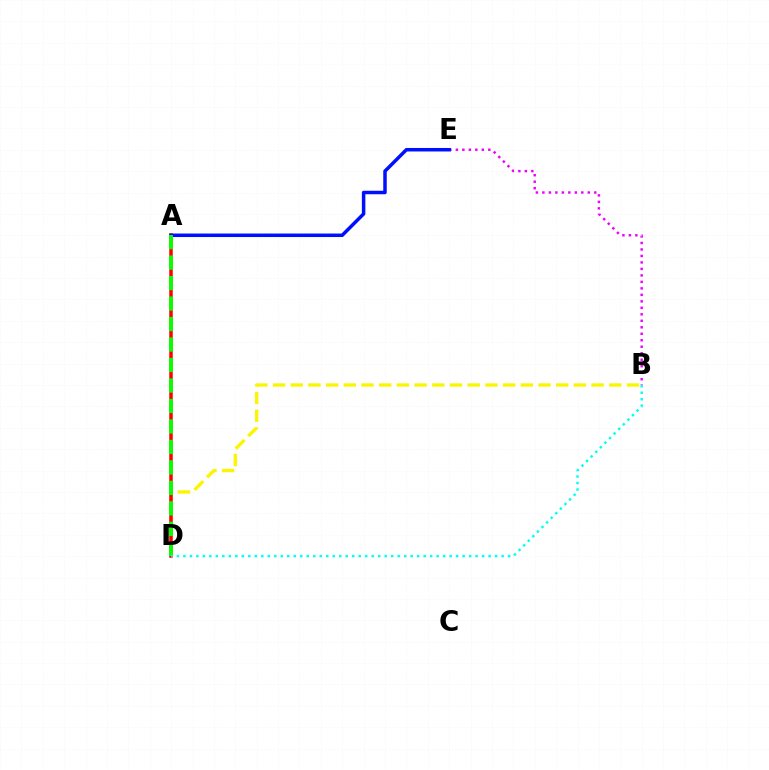{('B', 'D'): [{'color': '#fcf500', 'line_style': 'dashed', 'thickness': 2.4}, {'color': '#00fff6', 'line_style': 'dotted', 'thickness': 1.76}], ('A', 'D'): [{'color': '#ff0000', 'line_style': 'solid', 'thickness': 2.52}, {'color': '#08ff00', 'line_style': 'dashed', 'thickness': 2.78}], ('B', 'E'): [{'color': '#ee00ff', 'line_style': 'dotted', 'thickness': 1.76}], ('A', 'E'): [{'color': '#0010ff', 'line_style': 'solid', 'thickness': 2.52}]}